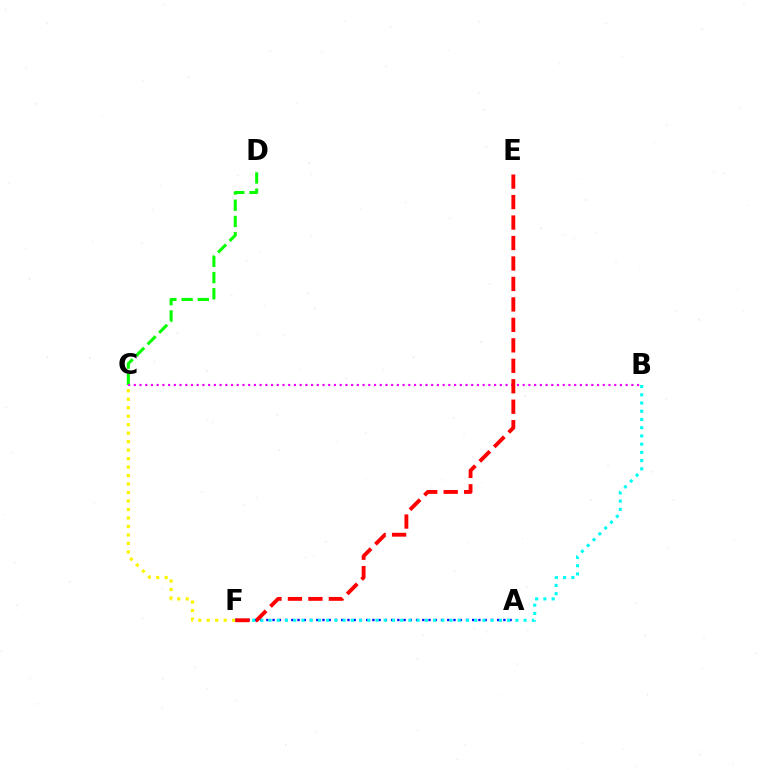{('C', 'D'): [{'color': '#08ff00', 'line_style': 'dashed', 'thickness': 2.2}], ('A', 'F'): [{'color': '#0010ff', 'line_style': 'dotted', 'thickness': 1.69}], ('C', 'F'): [{'color': '#fcf500', 'line_style': 'dotted', 'thickness': 2.3}], ('B', 'C'): [{'color': '#ee00ff', 'line_style': 'dotted', 'thickness': 1.55}], ('B', 'F'): [{'color': '#00fff6', 'line_style': 'dotted', 'thickness': 2.24}], ('E', 'F'): [{'color': '#ff0000', 'line_style': 'dashed', 'thickness': 2.78}]}